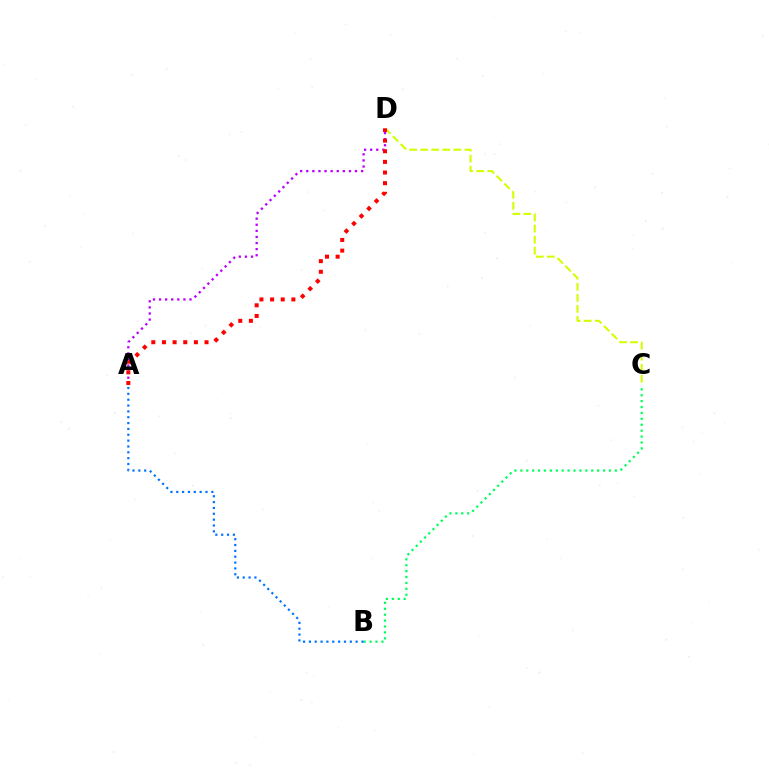{('C', 'D'): [{'color': '#d1ff00', 'line_style': 'dashed', 'thickness': 1.5}], ('A', 'D'): [{'color': '#b900ff', 'line_style': 'dotted', 'thickness': 1.66}, {'color': '#ff0000', 'line_style': 'dotted', 'thickness': 2.89}], ('B', 'C'): [{'color': '#00ff5c', 'line_style': 'dotted', 'thickness': 1.6}], ('A', 'B'): [{'color': '#0074ff', 'line_style': 'dotted', 'thickness': 1.59}]}